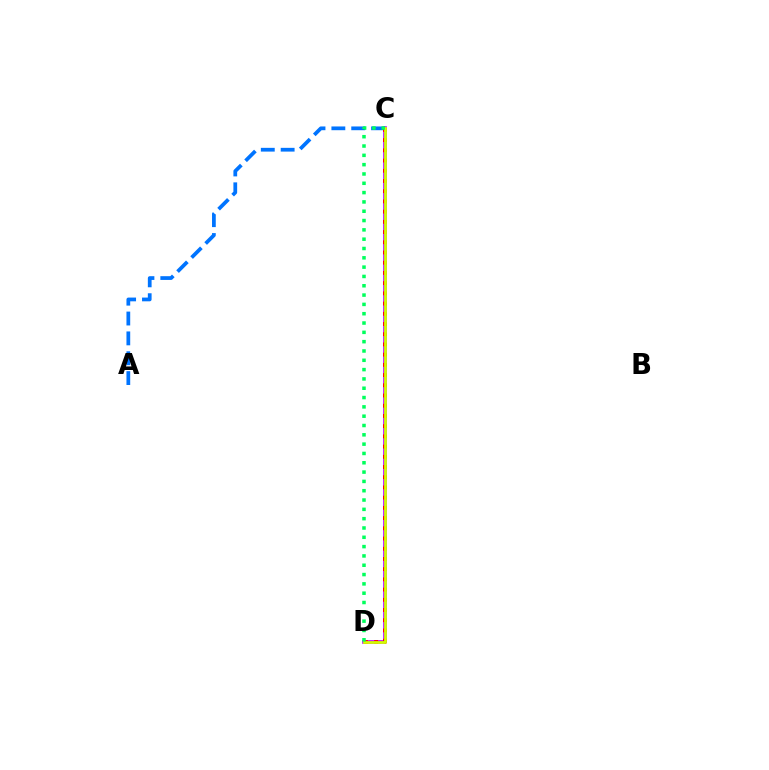{('C', 'D'): [{'color': '#b900ff', 'line_style': 'solid', 'thickness': 2.63}, {'color': '#ff0000', 'line_style': 'dotted', 'thickness': 2.78}, {'color': '#d1ff00', 'line_style': 'solid', 'thickness': 1.98}, {'color': '#00ff5c', 'line_style': 'dotted', 'thickness': 2.53}], ('A', 'C'): [{'color': '#0074ff', 'line_style': 'dashed', 'thickness': 2.7}]}